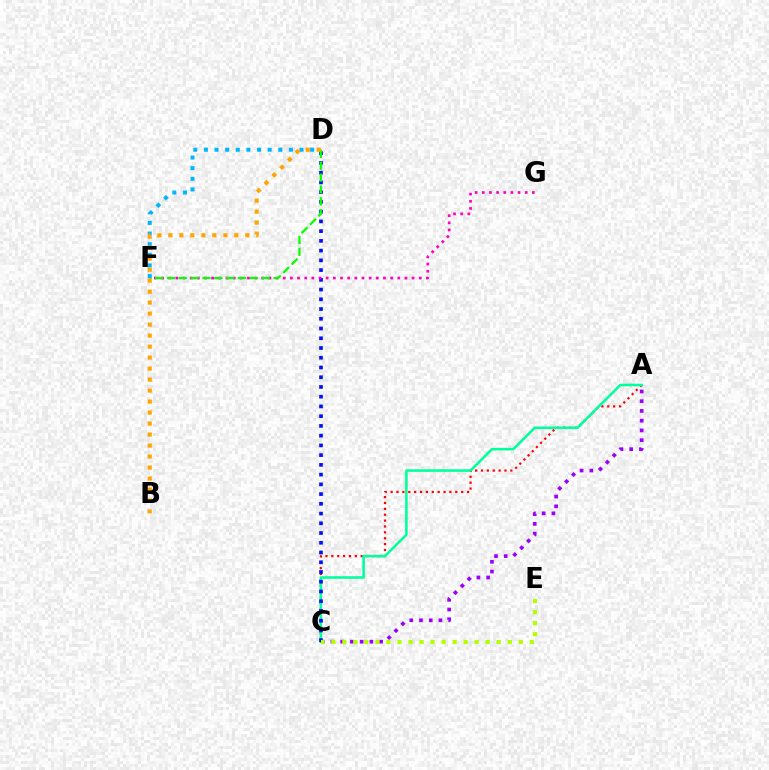{('A', 'C'): [{'color': '#ff0000', 'line_style': 'dotted', 'thickness': 1.6}, {'color': '#00ff9d', 'line_style': 'solid', 'thickness': 1.85}, {'color': '#9b00ff', 'line_style': 'dotted', 'thickness': 2.65}], ('C', 'D'): [{'color': '#0010ff', 'line_style': 'dotted', 'thickness': 2.65}], ('C', 'E'): [{'color': '#b3ff00', 'line_style': 'dotted', 'thickness': 3.0}], ('F', 'G'): [{'color': '#ff00bd', 'line_style': 'dotted', 'thickness': 1.95}], ('D', 'F'): [{'color': '#08ff00', 'line_style': 'dashed', 'thickness': 1.61}, {'color': '#00b5ff', 'line_style': 'dotted', 'thickness': 2.89}], ('B', 'D'): [{'color': '#ffa500', 'line_style': 'dotted', 'thickness': 2.99}]}